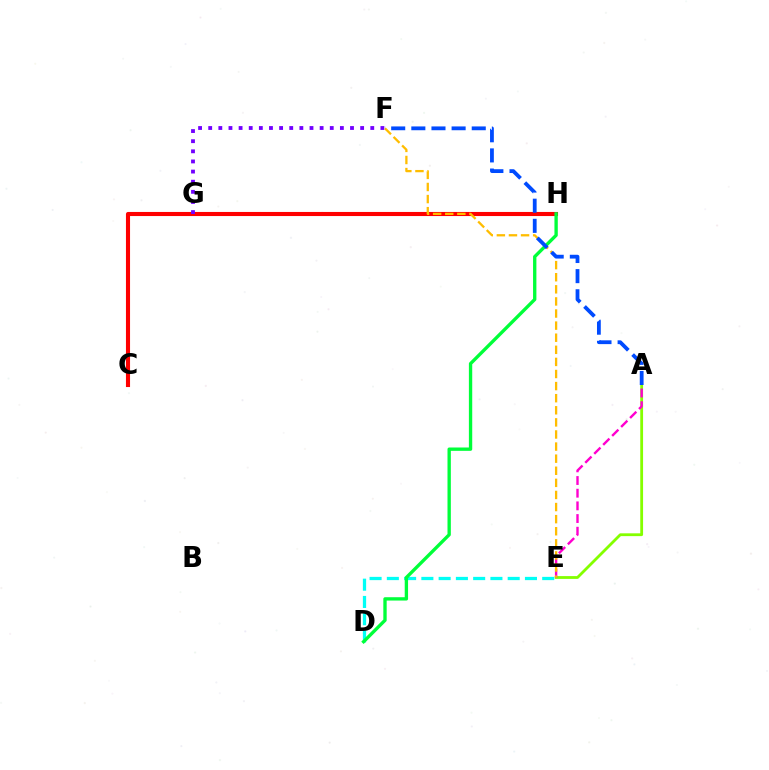{('C', 'H'): [{'color': '#ff0000', 'line_style': 'solid', 'thickness': 2.95}], ('F', 'G'): [{'color': '#7200ff', 'line_style': 'dotted', 'thickness': 2.75}], ('A', 'E'): [{'color': '#84ff00', 'line_style': 'solid', 'thickness': 2.02}, {'color': '#ff00cf', 'line_style': 'dashed', 'thickness': 1.72}], ('D', 'E'): [{'color': '#00fff6', 'line_style': 'dashed', 'thickness': 2.35}], ('D', 'H'): [{'color': '#00ff39', 'line_style': 'solid', 'thickness': 2.41}], ('E', 'F'): [{'color': '#ffbd00', 'line_style': 'dashed', 'thickness': 1.64}], ('A', 'F'): [{'color': '#004bff', 'line_style': 'dashed', 'thickness': 2.74}]}